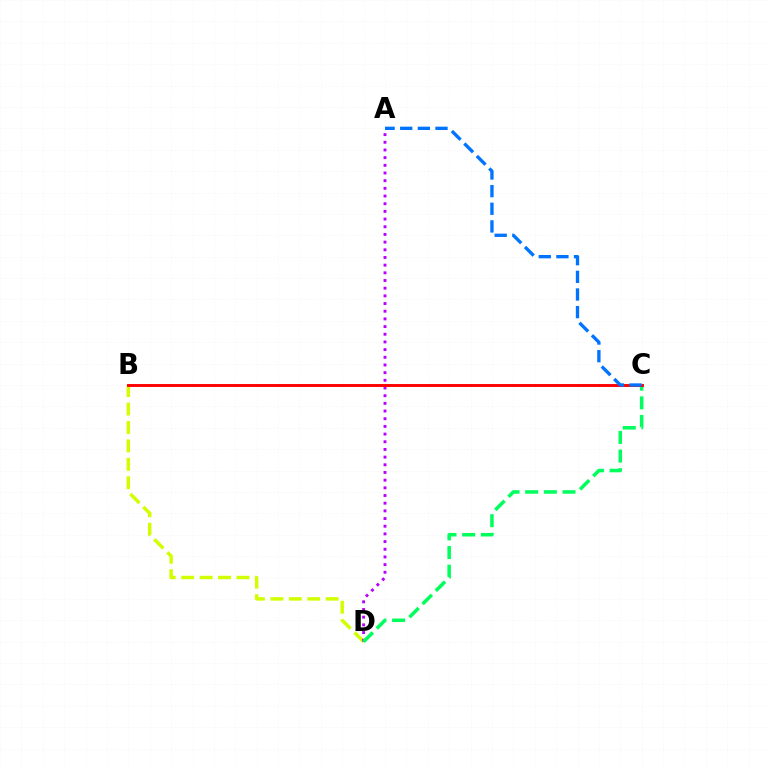{('B', 'D'): [{'color': '#d1ff00', 'line_style': 'dashed', 'thickness': 2.5}], ('A', 'D'): [{'color': '#b900ff', 'line_style': 'dotted', 'thickness': 2.09}], ('C', 'D'): [{'color': '#00ff5c', 'line_style': 'dashed', 'thickness': 2.53}], ('B', 'C'): [{'color': '#ff0000', 'line_style': 'solid', 'thickness': 2.09}], ('A', 'C'): [{'color': '#0074ff', 'line_style': 'dashed', 'thickness': 2.4}]}